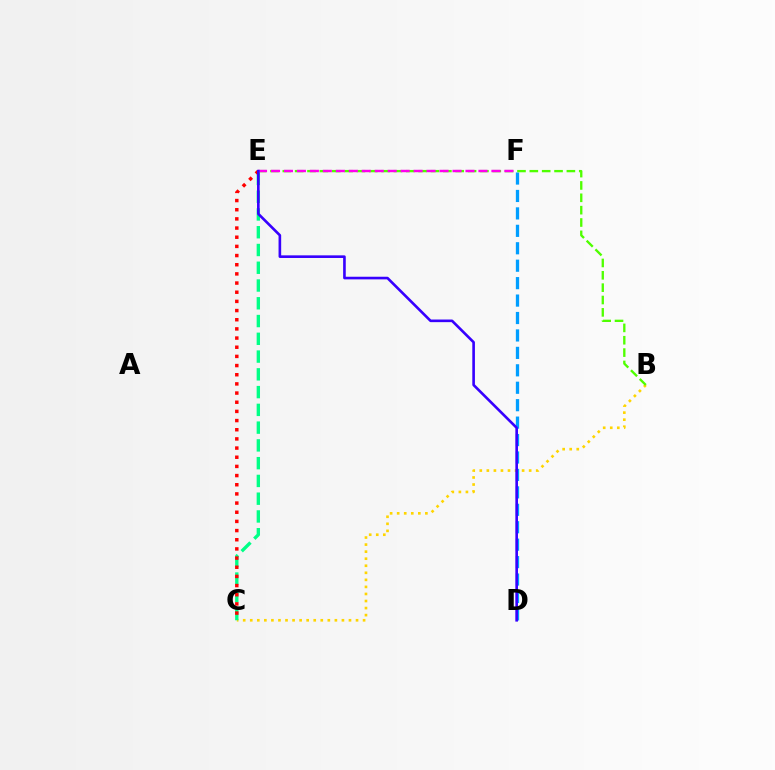{('B', 'C'): [{'color': '#ffd500', 'line_style': 'dotted', 'thickness': 1.92}], ('C', 'E'): [{'color': '#00ff86', 'line_style': 'dashed', 'thickness': 2.41}, {'color': '#ff0000', 'line_style': 'dotted', 'thickness': 2.49}], ('D', 'F'): [{'color': '#009eff', 'line_style': 'dashed', 'thickness': 2.37}], ('B', 'E'): [{'color': '#4fff00', 'line_style': 'dashed', 'thickness': 1.68}], ('E', 'F'): [{'color': '#ff00ed', 'line_style': 'dashed', 'thickness': 1.76}], ('D', 'E'): [{'color': '#3700ff', 'line_style': 'solid', 'thickness': 1.89}]}